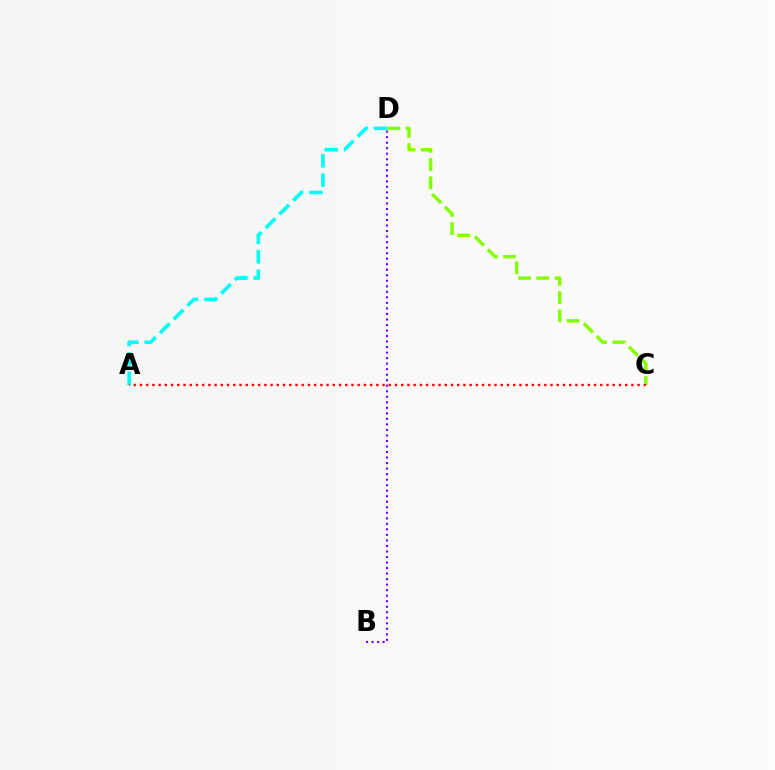{('A', 'D'): [{'color': '#00fff6', 'line_style': 'dashed', 'thickness': 2.63}], ('C', 'D'): [{'color': '#84ff00', 'line_style': 'dashed', 'thickness': 2.48}], ('B', 'D'): [{'color': '#7200ff', 'line_style': 'dotted', 'thickness': 1.5}], ('A', 'C'): [{'color': '#ff0000', 'line_style': 'dotted', 'thickness': 1.69}]}